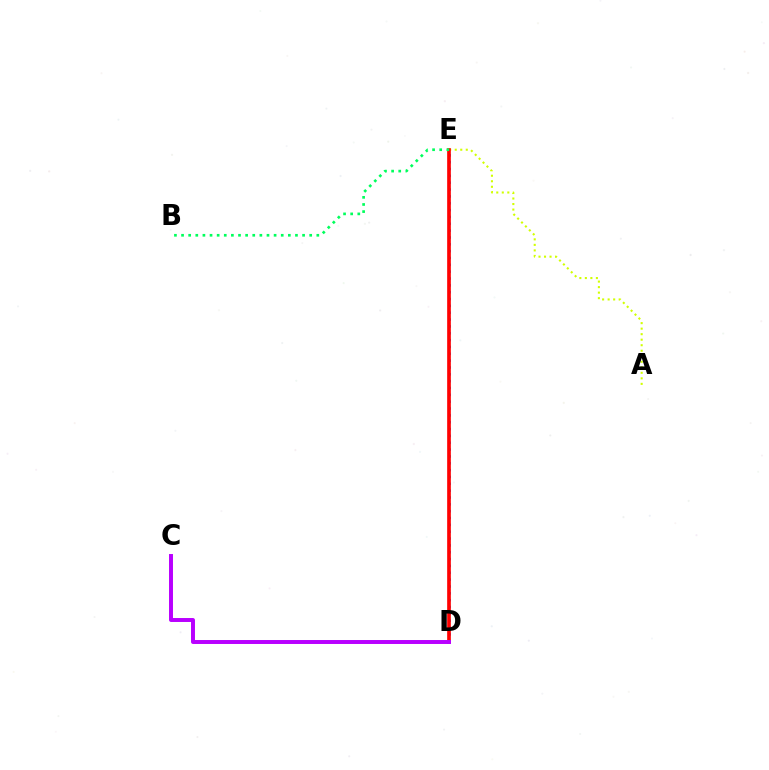{('D', 'E'): [{'color': '#0074ff', 'line_style': 'dotted', 'thickness': 1.86}, {'color': '#ff0000', 'line_style': 'solid', 'thickness': 2.64}], ('A', 'E'): [{'color': '#d1ff00', 'line_style': 'dotted', 'thickness': 1.5}], ('C', 'D'): [{'color': '#b900ff', 'line_style': 'solid', 'thickness': 2.84}], ('B', 'E'): [{'color': '#00ff5c', 'line_style': 'dotted', 'thickness': 1.93}]}